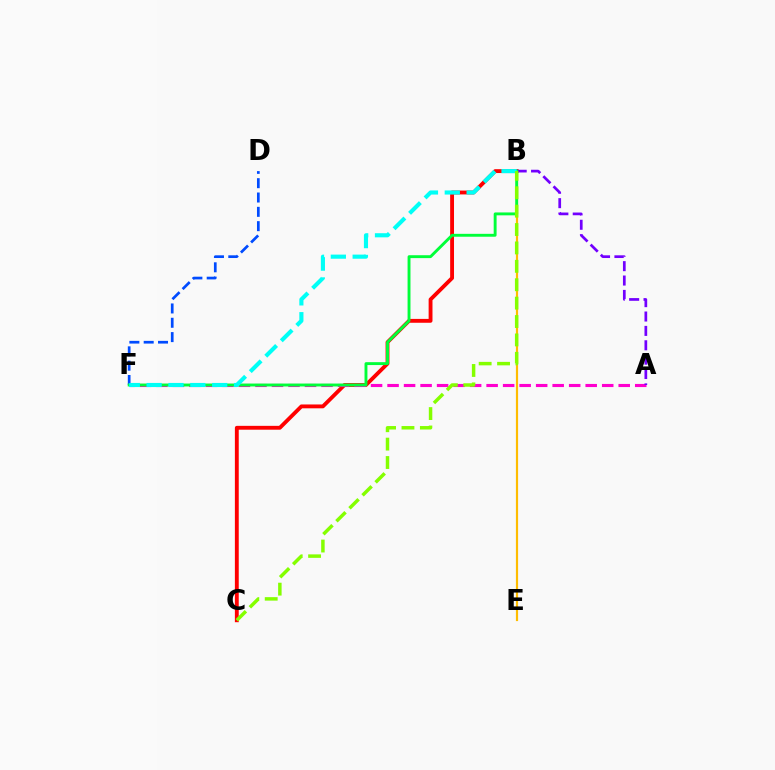{('B', 'E'): [{'color': '#ffbd00', 'line_style': 'solid', 'thickness': 1.58}], ('D', 'F'): [{'color': '#004bff', 'line_style': 'dashed', 'thickness': 1.95}], ('B', 'C'): [{'color': '#ff0000', 'line_style': 'solid', 'thickness': 2.78}, {'color': '#84ff00', 'line_style': 'dashed', 'thickness': 2.5}], ('A', 'F'): [{'color': '#ff00cf', 'line_style': 'dashed', 'thickness': 2.24}], ('A', 'B'): [{'color': '#7200ff', 'line_style': 'dashed', 'thickness': 1.95}], ('B', 'F'): [{'color': '#00ff39', 'line_style': 'solid', 'thickness': 2.09}, {'color': '#00fff6', 'line_style': 'dashed', 'thickness': 2.97}]}